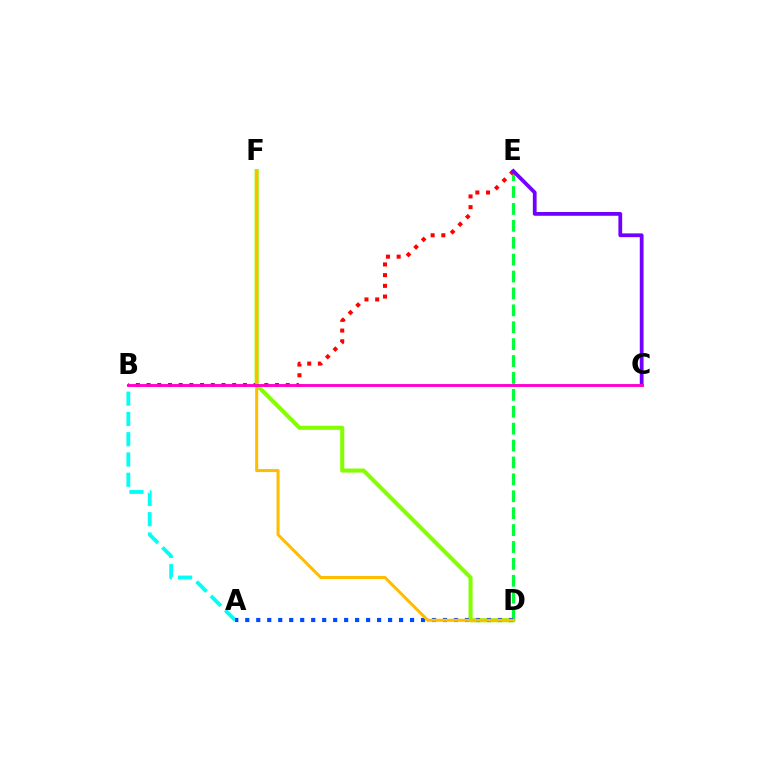{('D', 'F'): [{'color': '#84ff00', 'line_style': 'solid', 'thickness': 2.93}, {'color': '#ffbd00', 'line_style': 'solid', 'thickness': 2.19}], ('D', 'E'): [{'color': '#00ff39', 'line_style': 'dashed', 'thickness': 2.3}], ('A', 'B'): [{'color': '#00fff6', 'line_style': 'dashed', 'thickness': 2.75}], ('B', 'E'): [{'color': '#ff0000', 'line_style': 'dotted', 'thickness': 2.91}], ('A', 'D'): [{'color': '#004bff', 'line_style': 'dotted', 'thickness': 2.98}], ('C', 'E'): [{'color': '#7200ff', 'line_style': 'solid', 'thickness': 2.72}], ('B', 'C'): [{'color': '#ff00cf', 'line_style': 'solid', 'thickness': 2.07}]}